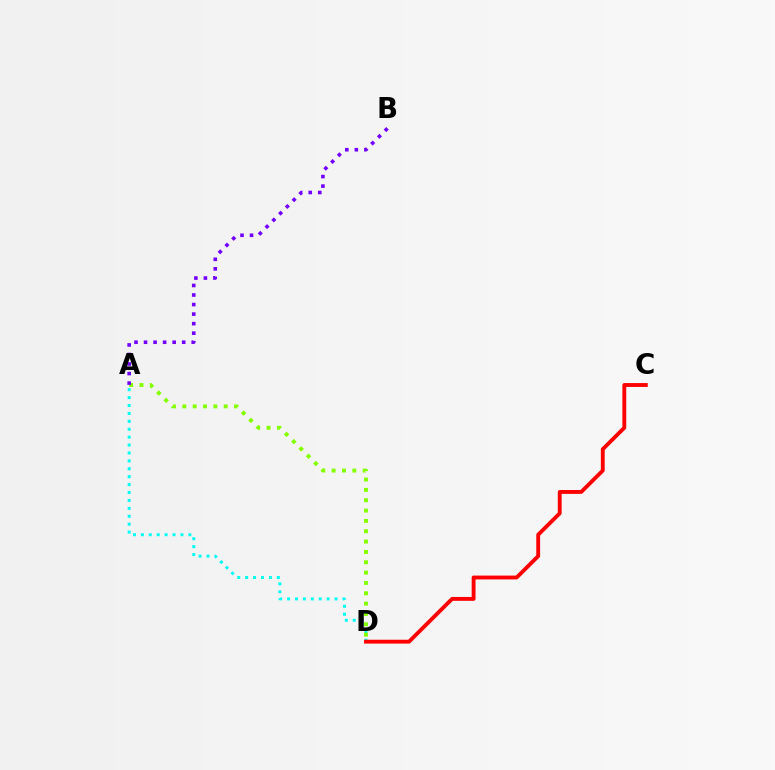{('A', 'D'): [{'color': '#00fff6', 'line_style': 'dotted', 'thickness': 2.15}, {'color': '#84ff00', 'line_style': 'dotted', 'thickness': 2.81}], ('C', 'D'): [{'color': '#ff0000', 'line_style': 'solid', 'thickness': 2.78}], ('A', 'B'): [{'color': '#7200ff', 'line_style': 'dotted', 'thickness': 2.59}]}